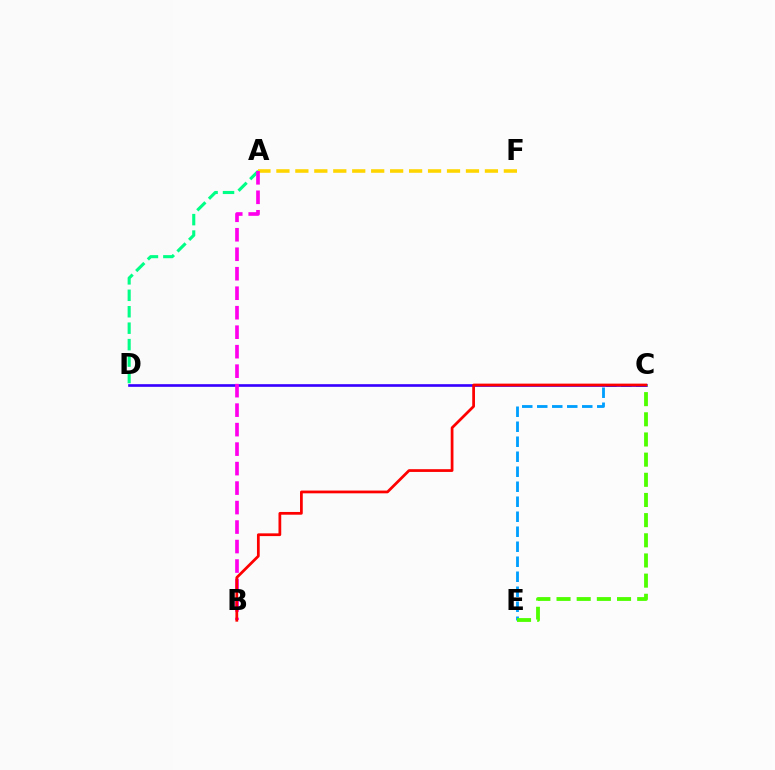{('C', 'E'): [{'color': '#009eff', 'line_style': 'dashed', 'thickness': 2.04}, {'color': '#4fff00', 'line_style': 'dashed', 'thickness': 2.74}], ('A', 'D'): [{'color': '#00ff86', 'line_style': 'dashed', 'thickness': 2.23}], ('C', 'D'): [{'color': '#3700ff', 'line_style': 'solid', 'thickness': 1.91}], ('A', 'F'): [{'color': '#ffd500', 'line_style': 'dashed', 'thickness': 2.58}], ('A', 'B'): [{'color': '#ff00ed', 'line_style': 'dashed', 'thickness': 2.65}], ('B', 'C'): [{'color': '#ff0000', 'line_style': 'solid', 'thickness': 1.98}]}